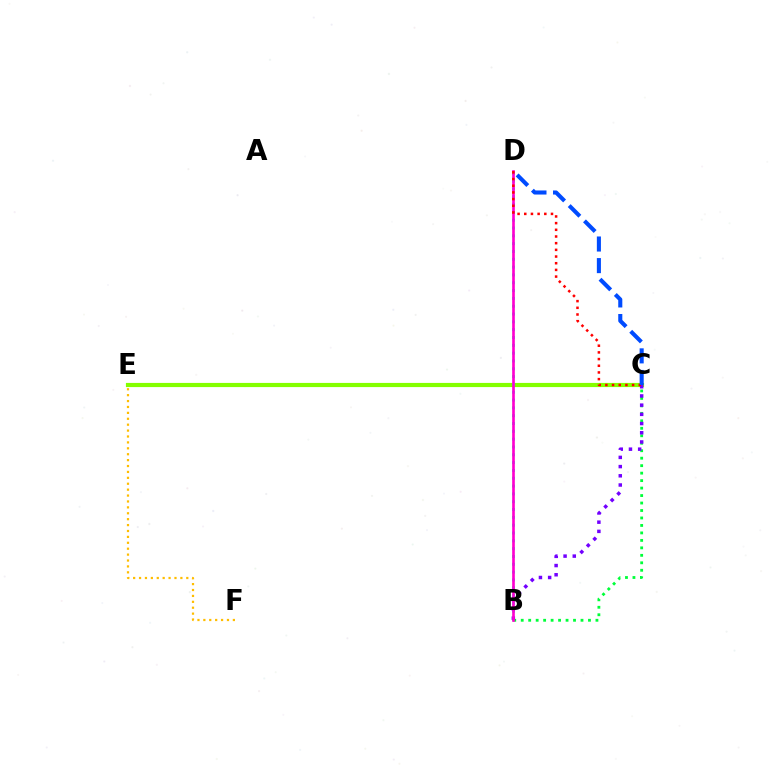{('C', 'E'): [{'color': '#84ff00', 'line_style': 'solid', 'thickness': 3.0}], ('B', 'D'): [{'color': '#00fff6', 'line_style': 'dotted', 'thickness': 2.12}, {'color': '#ff00cf', 'line_style': 'solid', 'thickness': 1.91}], ('B', 'C'): [{'color': '#00ff39', 'line_style': 'dotted', 'thickness': 2.03}, {'color': '#7200ff', 'line_style': 'dotted', 'thickness': 2.5}], ('C', 'D'): [{'color': '#ff0000', 'line_style': 'dotted', 'thickness': 1.82}, {'color': '#004bff', 'line_style': 'dashed', 'thickness': 2.93}], ('E', 'F'): [{'color': '#ffbd00', 'line_style': 'dotted', 'thickness': 1.6}]}